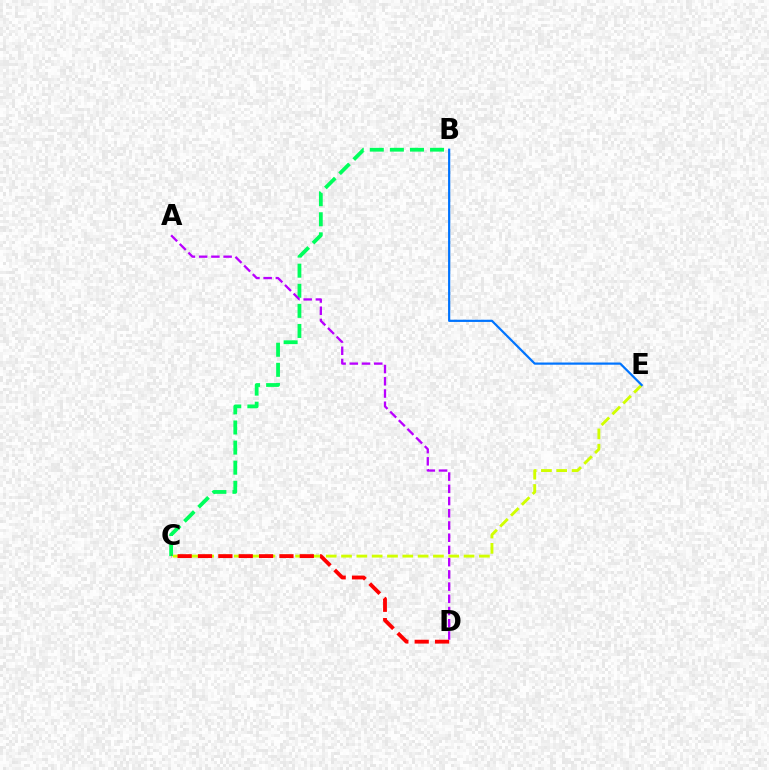{('C', 'E'): [{'color': '#d1ff00', 'line_style': 'dashed', 'thickness': 2.08}], ('B', 'C'): [{'color': '#00ff5c', 'line_style': 'dashed', 'thickness': 2.73}], ('C', 'D'): [{'color': '#ff0000', 'line_style': 'dashed', 'thickness': 2.77}], ('A', 'D'): [{'color': '#b900ff', 'line_style': 'dashed', 'thickness': 1.66}], ('B', 'E'): [{'color': '#0074ff', 'line_style': 'solid', 'thickness': 1.59}]}